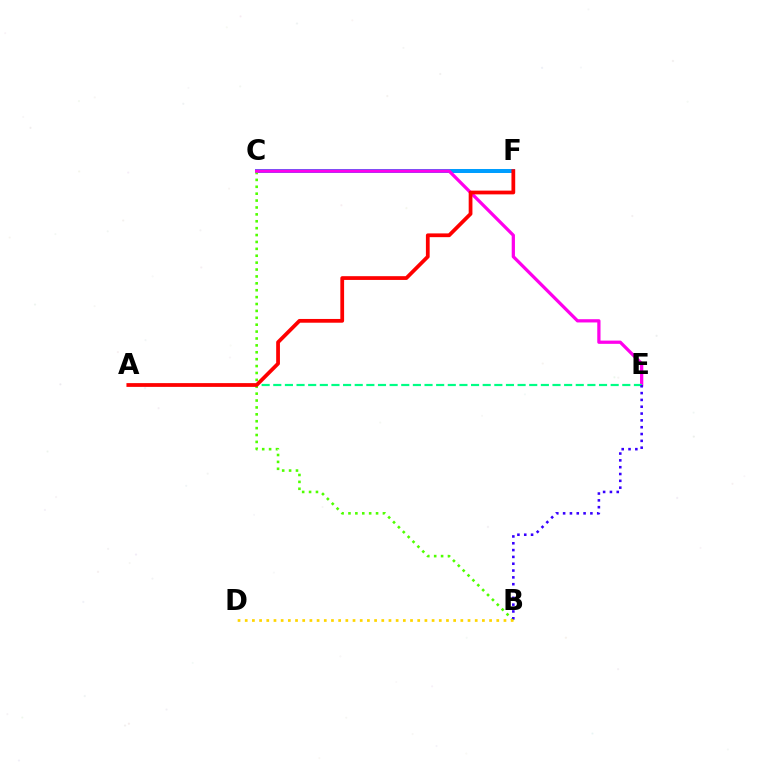{('C', 'F'): [{'color': '#009eff', 'line_style': 'solid', 'thickness': 2.88}], ('B', 'C'): [{'color': '#4fff00', 'line_style': 'dotted', 'thickness': 1.87}], ('C', 'E'): [{'color': '#ff00ed', 'line_style': 'solid', 'thickness': 2.34}], ('A', 'E'): [{'color': '#00ff86', 'line_style': 'dashed', 'thickness': 1.58}], ('B', 'E'): [{'color': '#3700ff', 'line_style': 'dotted', 'thickness': 1.85}], ('B', 'D'): [{'color': '#ffd500', 'line_style': 'dotted', 'thickness': 1.95}], ('A', 'F'): [{'color': '#ff0000', 'line_style': 'solid', 'thickness': 2.7}]}